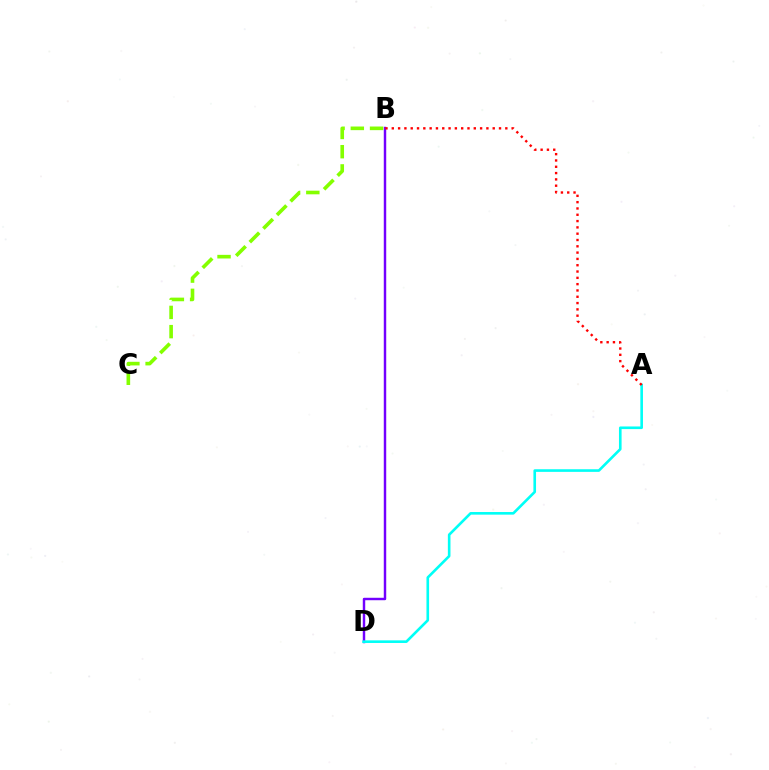{('B', 'D'): [{'color': '#7200ff', 'line_style': 'solid', 'thickness': 1.76}], ('B', 'C'): [{'color': '#84ff00', 'line_style': 'dashed', 'thickness': 2.61}], ('A', 'D'): [{'color': '#00fff6', 'line_style': 'solid', 'thickness': 1.89}], ('A', 'B'): [{'color': '#ff0000', 'line_style': 'dotted', 'thickness': 1.71}]}